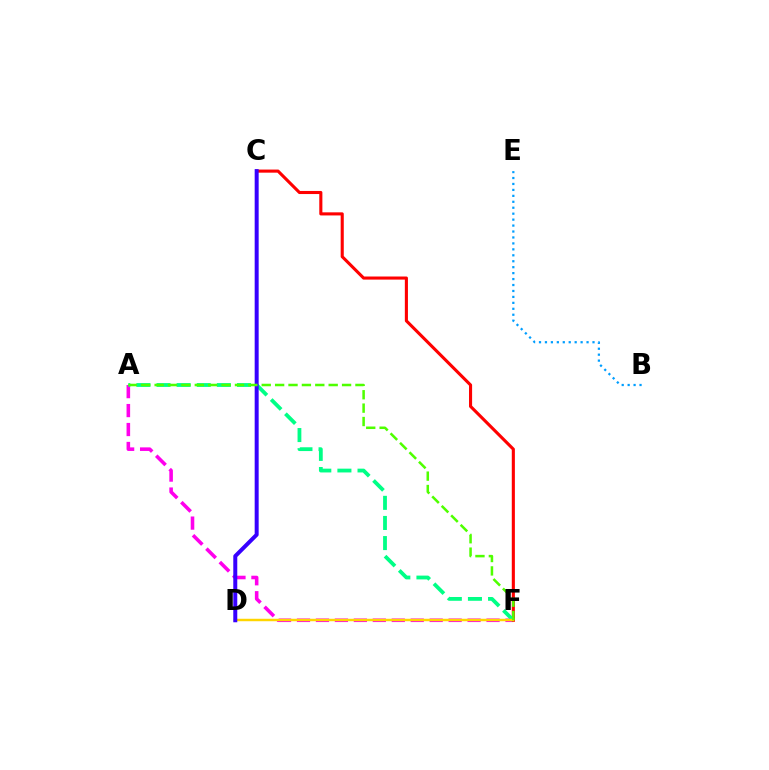{('A', 'F'): [{'color': '#ff00ed', 'line_style': 'dashed', 'thickness': 2.57}, {'color': '#00ff86', 'line_style': 'dashed', 'thickness': 2.73}, {'color': '#4fff00', 'line_style': 'dashed', 'thickness': 1.82}], ('C', 'F'): [{'color': '#ff0000', 'line_style': 'solid', 'thickness': 2.23}], ('D', 'F'): [{'color': '#ffd500', 'line_style': 'solid', 'thickness': 1.77}], ('B', 'E'): [{'color': '#009eff', 'line_style': 'dotted', 'thickness': 1.62}], ('C', 'D'): [{'color': '#3700ff', 'line_style': 'solid', 'thickness': 2.87}]}